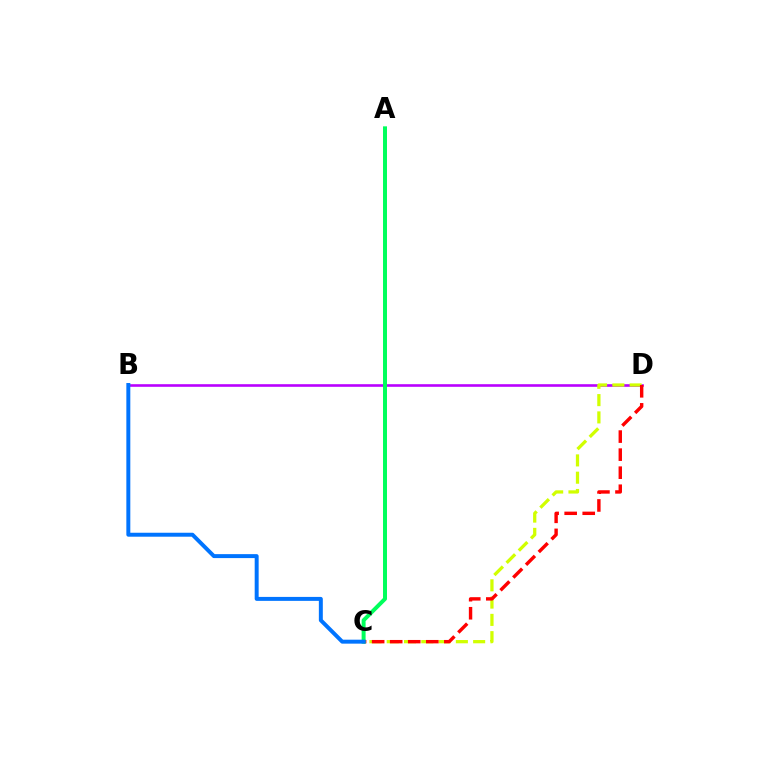{('B', 'D'): [{'color': '#b900ff', 'line_style': 'solid', 'thickness': 1.88}], ('C', 'D'): [{'color': '#d1ff00', 'line_style': 'dashed', 'thickness': 2.35}, {'color': '#ff0000', 'line_style': 'dashed', 'thickness': 2.45}], ('A', 'C'): [{'color': '#00ff5c', 'line_style': 'solid', 'thickness': 2.86}], ('B', 'C'): [{'color': '#0074ff', 'line_style': 'solid', 'thickness': 2.85}]}